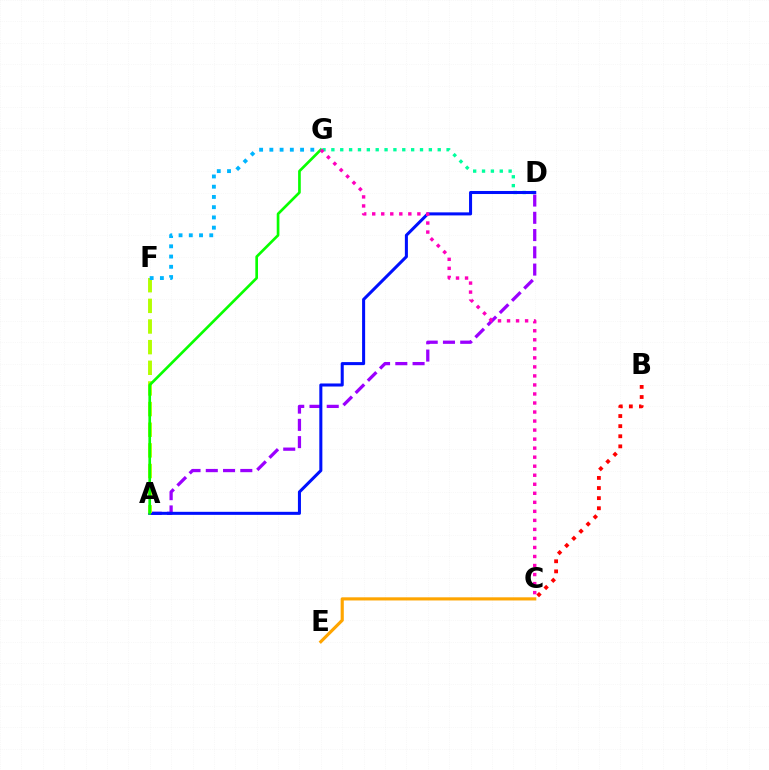{('A', 'D'): [{'color': '#9b00ff', 'line_style': 'dashed', 'thickness': 2.34}, {'color': '#0010ff', 'line_style': 'solid', 'thickness': 2.19}], ('D', 'G'): [{'color': '#00ff9d', 'line_style': 'dotted', 'thickness': 2.41}], ('A', 'F'): [{'color': '#b3ff00', 'line_style': 'dashed', 'thickness': 2.8}], ('C', 'E'): [{'color': '#ffa500', 'line_style': 'solid', 'thickness': 2.27}], ('A', 'G'): [{'color': '#08ff00', 'line_style': 'solid', 'thickness': 1.92}], ('B', 'C'): [{'color': '#ff0000', 'line_style': 'dotted', 'thickness': 2.75}], ('C', 'G'): [{'color': '#ff00bd', 'line_style': 'dotted', 'thickness': 2.45}], ('F', 'G'): [{'color': '#00b5ff', 'line_style': 'dotted', 'thickness': 2.78}]}